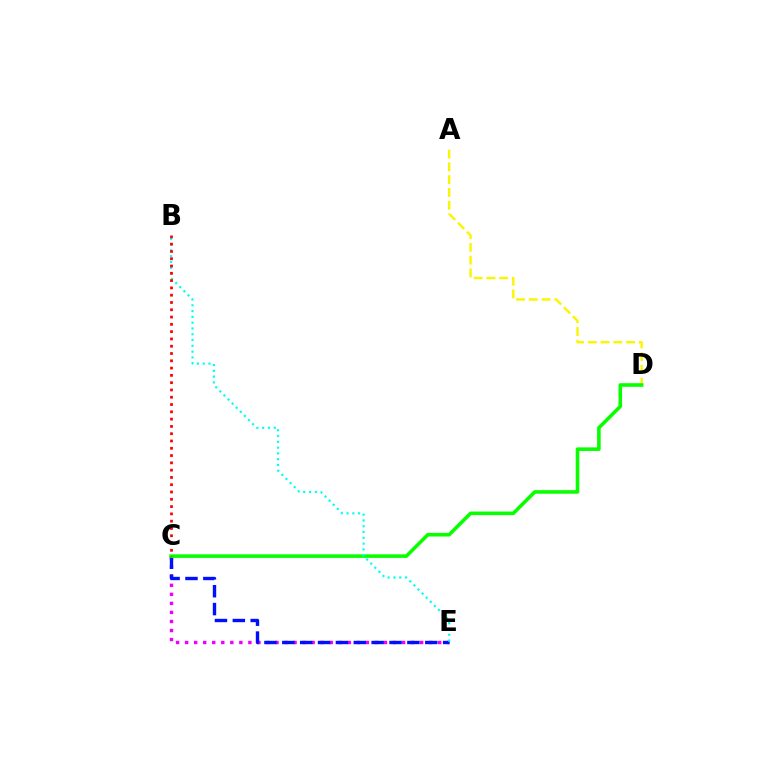{('C', 'E'): [{'color': '#ee00ff', 'line_style': 'dotted', 'thickness': 2.46}, {'color': '#0010ff', 'line_style': 'dashed', 'thickness': 2.43}], ('A', 'D'): [{'color': '#fcf500', 'line_style': 'dashed', 'thickness': 1.73}], ('C', 'D'): [{'color': '#08ff00', 'line_style': 'solid', 'thickness': 2.57}], ('B', 'E'): [{'color': '#00fff6', 'line_style': 'dotted', 'thickness': 1.57}], ('B', 'C'): [{'color': '#ff0000', 'line_style': 'dotted', 'thickness': 1.98}]}